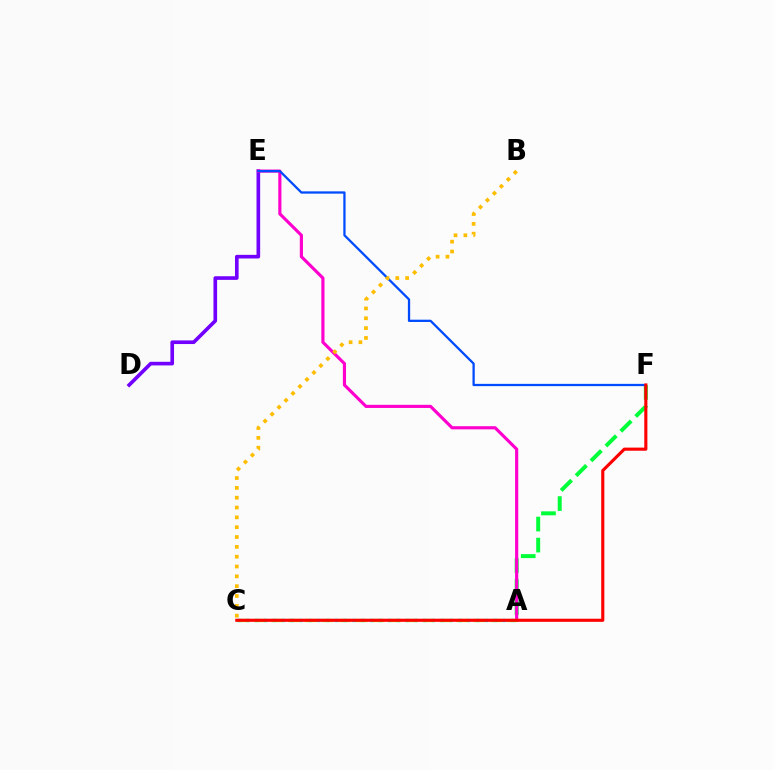{('A', 'C'): [{'color': '#00fff6', 'line_style': 'dotted', 'thickness': 2.4}, {'color': '#84ff00', 'line_style': 'dashed', 'thickness': 2.29}], ('D', 'E'): [{'color': '#7200ff', 'line_style': 'solid', 'thickness': 2.62}], ('A', 'F'): [{'color': '#00ff39', 'line_style': 'dashed', 'thickness': 2.85}], ('A', 'E'): [{'color': '#ff00cf', 'line_style': 'solid', 'thickness': 2.27}], ('E', 'F'): [{'color': '#004bff', 'line_style': 'solid', 'thickness': 1.64}], ('C', 'F'): [{'color': '#ff0000', 'line_style': 'solid', 'thickness': 2.25}], ('B', 'C'): [{'color': '#ffbd00', 'line_style': 'dotted', 'thickness': 2.67}]}